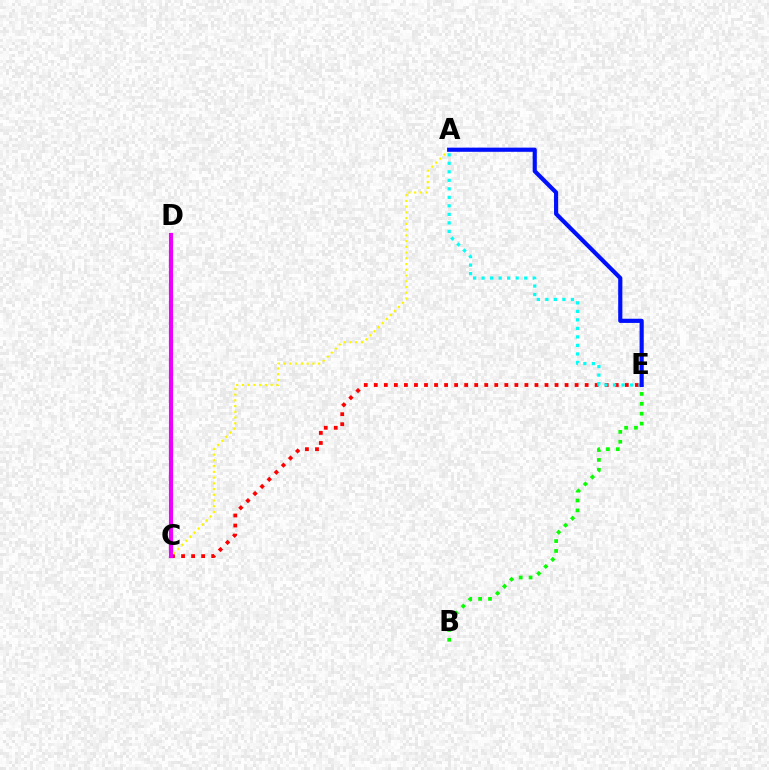{('C', 'E'): [{'color': '#ff0000', 'line_style': 'dotted', 'thickness': 2.73}], ('C', 'D'): [{'color': '#ee00ff', 'line_style': 'solid', 'thickness': 2.98}], ('A', 'C'): [{'color': '#fcf500', 'line_style': 'dotted', 'thickness': 1.56}], ('A', 'E'): [{'color': '#00fff6', 'line_style': 'dotted', 'thickness': 2.31}, {'color': '#0010ff', 'line_style': 'solid', 'thickness': 3.0}], ('B', 'E'): [{'color': '#08ff00', 'line_style': 'dotted', 'thickness': 2.69}]}